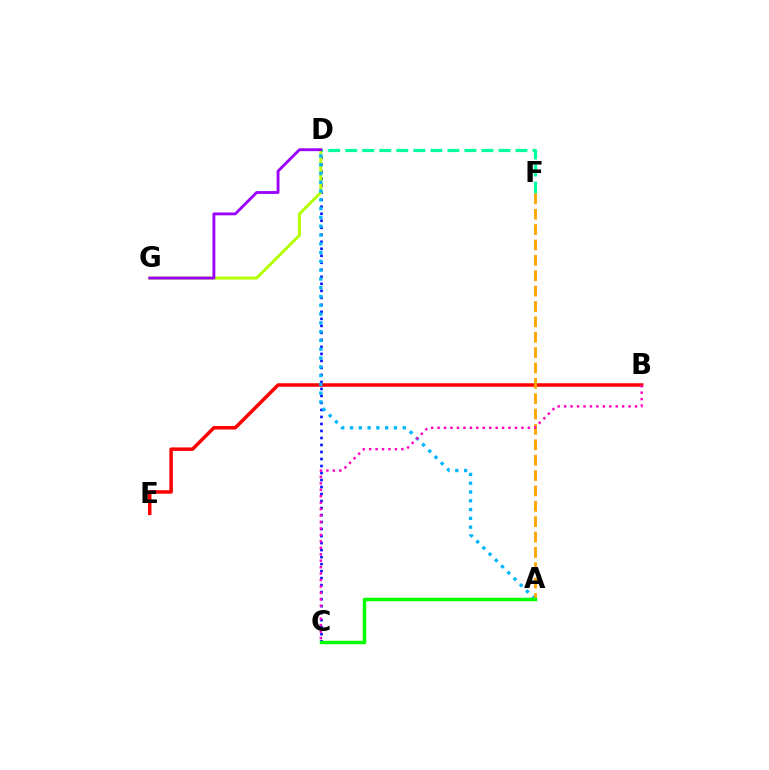{('C', 'D'): [{'color': '#0010ff', 'line_style': 'dotted', 'thickness': 1.9}], ('D', 'G'): [{'color': '#b3ff00', 'line_style': 'solid', 'thickness': 2.13}, {'color': '#9b00ff', 'line_style': 'solid', 'thickness': 2.05}], ('B', 'E'): [{'color': '#ff0000', 'line_style': 'solid', 'thickness': 2.51}], ('D', 'F'): [{'color': '#00ff9d', 'line_style': 'dashed', 'thickness': 2.31}], ('A', 'D'): [{'color': '#00b5ff', 'line_style': 'dotted', 'thickness': 2.39}], ('A', 'F'): [{'color': '#ffa500', 'line_style': 'dashed', 'thickness': 2.09}], ('A', 'C'): [{'color': '#08ff00', 'line_style': 'solid', 'thickness': 2.51}], ('B', 'C'): [{'color': '#ff00bd', 'line_style': 'dotted', 'thickness': 1.75}]}